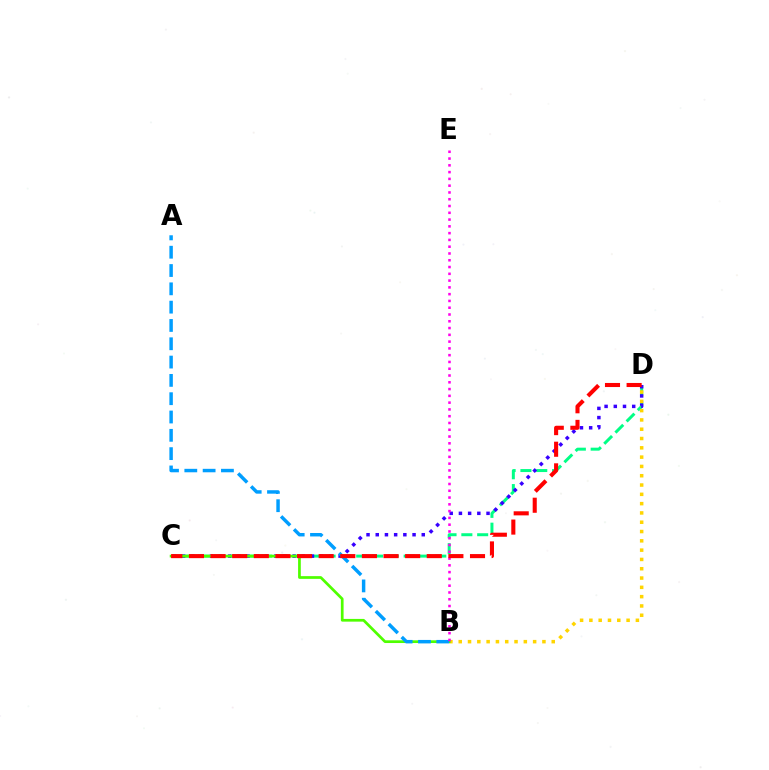{('C', 'D'): [{'color': '#00ff86', 'line_style': 'dashed', 'thickness': 2.15}, {'color': '#3700ff', 'line_style': 'dotted', 'thickness': 2.5}, {'color': '#ff0000', 'line_style': 'dashed', 'thickness': 2.94}], ('B', 'D'): [{'color': '#ffd500', 'line_style': 'dotted', 'thickness': 2.53}], ('B', 'C'): [{'color': '#4fff00', 'line_style': 'solid', 'thickness': 1.96}], ('A', 'B'): [{'color': '#009eff', 'line_style': 'dashed', 'thickness': 2.49}], ('B', 'E'): [{'color': '#ff00ed', 'line_style': 'dotted', 'thickness': 1.84}]}